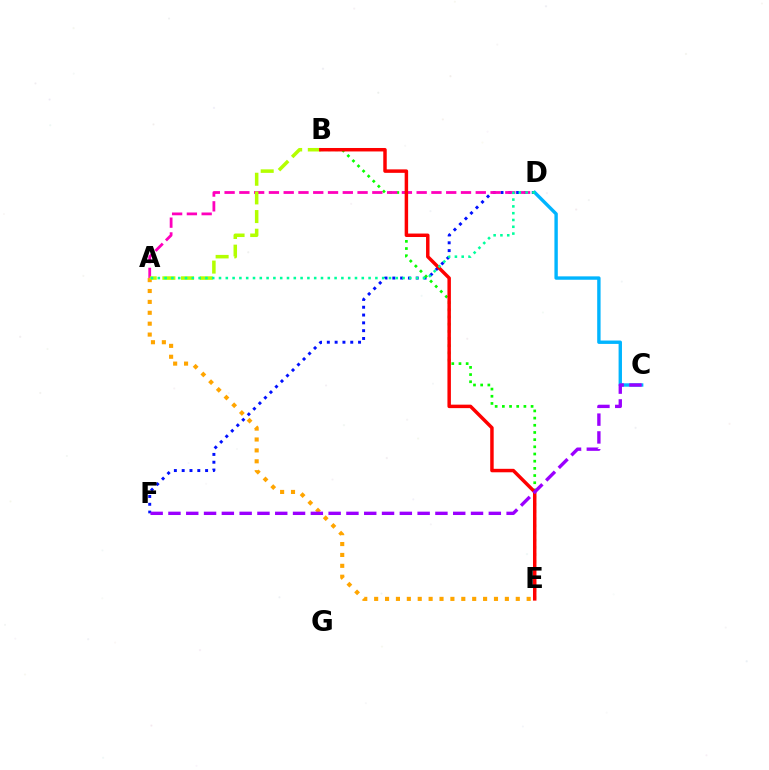{('D', 'F'): [{'color': '#0010ff', 'line_style': 'dotted', 'thickness': 2.12}], ('B', 'E'): [{'color': '#08ff00', 'line_style': 'dotted', 'thickness': 1.95}, {'color': '#ff0000', 'line_style': 'solid', 'thickness': 2.5}], ('A', 'D'): [{'color': '#ff00bd', 'line_style': 'dashed', 'thickness': 2.01}, {'color': '#00ff9d', 'line_style': 'dotted', 'thickness': 1.85}], ('C', 'D'): [{'color': '#00b5ff', 'line_style': 'solid', 'thickness': 2.44}], ('A', 'E'): [{'color': '#ffa500', 'line_style': 'dotted', 'thickness': 2.96}], ('A', 'B'): [{'color': '#b3ff00', 'line_style': 'dashed', 'thickness': 2.54}], ('C', 'F'): [{'color': '#9b00ff', 'line_style': 'dashed', 'thickness': 2.42}]}